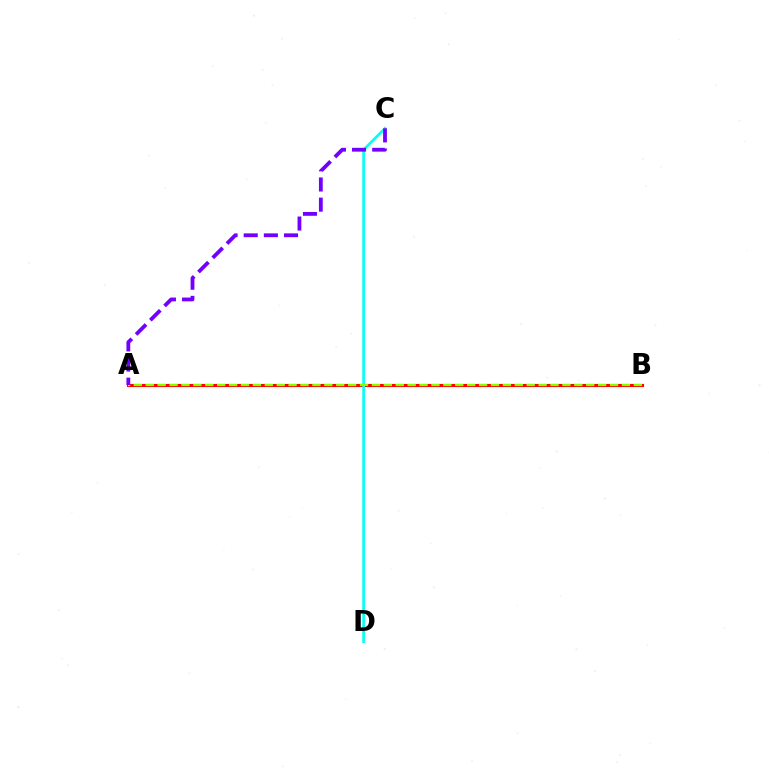{('A', 'B'): [{'color': '#ff0000', 'line_style': 'solid', 'thickness': 2.24}, {'color': '#84ff00', 'line_style': 'dashed', 'thickness': 1.62}], ('C', 'D'): [{'color': '#00fff6', 'line_style': 'solid', 'thickness': 1.91}], ('A', 'C'): [{'color': '#7200ff', 'line_style': 'dashed', 'thickness': 2.74}]}